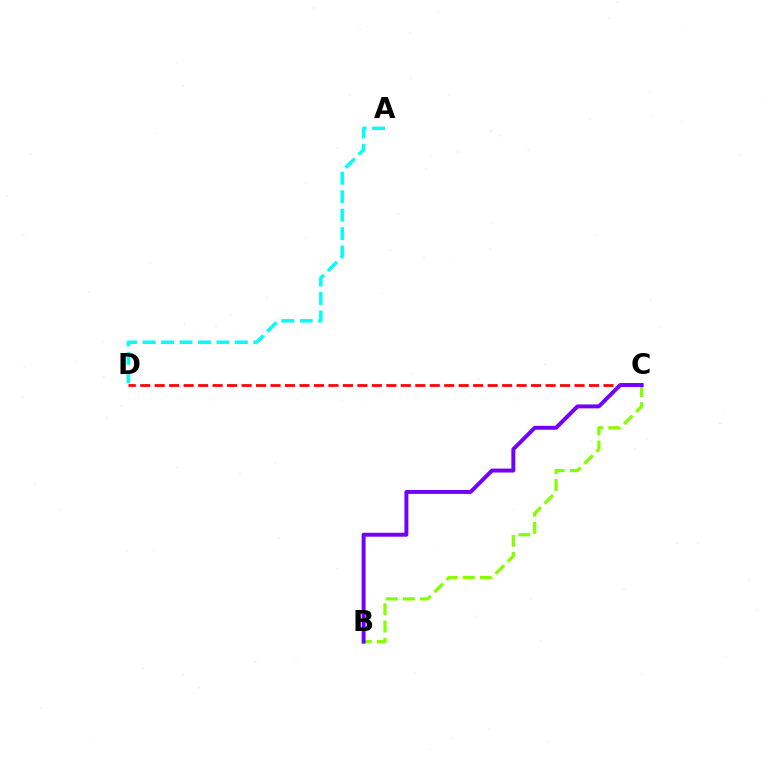{('C', 'D'): [{'color': '#ff0000', 'line_style': 'dashed', 'thickness': 1.97}], ('B', 'C'): [{'color': '#84ff00', 'line_style': 'dashed', 'thickness': 2.33}, {'color': '#7200ff', 'line_style': 'solid', 'thickness': 2.83}], ('A', 'D'): [{'color': '#00fff6', 'line_style': 'dashed', 'thickness': 2.51}]}